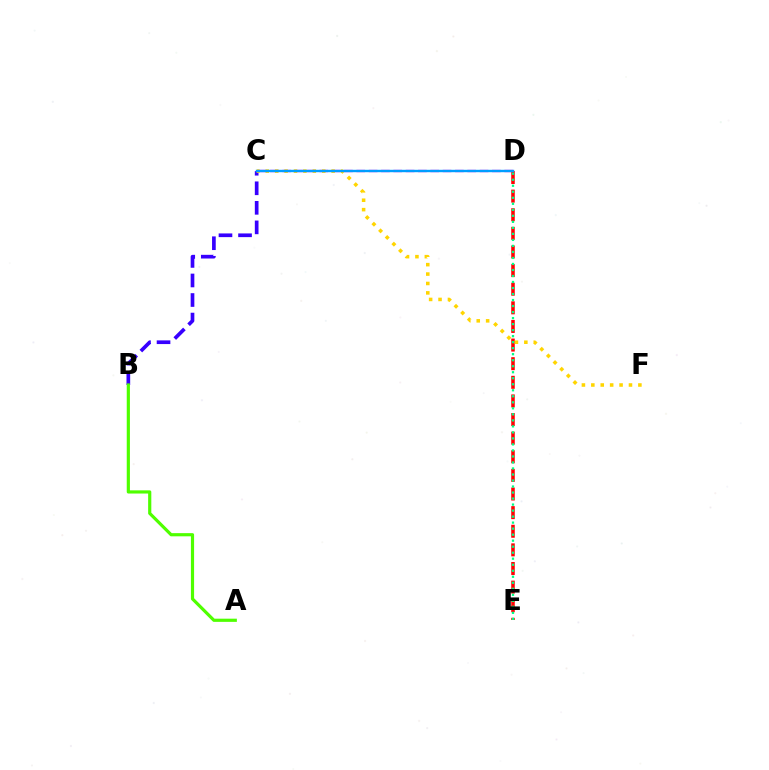{('C', 'D'): [{'color': '#ff00ed', 'line_style': 'dashed', 'thickness': 1.67}, {'color': '#009eff', 'line_style': 'solid', 'thickness': 1.73}], ('D', 'E'): [{'color': '#ff0000', 'line_style': 'dashed', 'thickness': 2.53}, {'color': '#00ff86', 'line_style': 'dotted', 'thickness': 1.63}], ('B', 'C'): [{'color': '#3700ff', 'line_style': 'dashed', 'thickness': 2.66}], ('C', 'F'): [{'color': '#ffd500', 'line_style': 'dotted', 'thickness': 2.56}], ('A', 'B'): [{'color': '#4fff00', 'line_style': 'solid', 'thickness': 2.29}]}